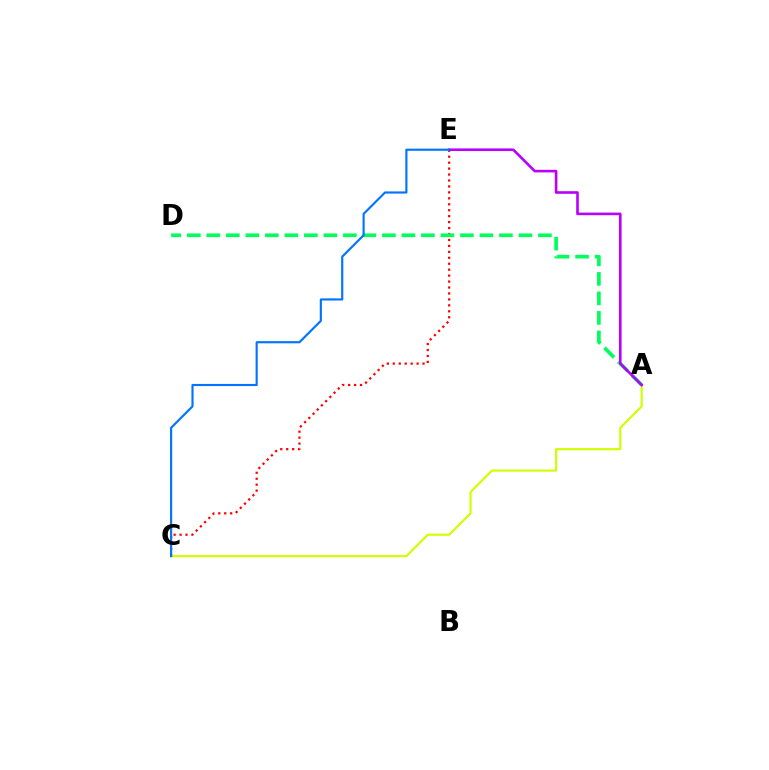{('C', 'E'): [{'color': '#ff0000', 'line_style': 'dotted', 'thickness': 1.62}, {'color': '#0074ff', 'line_style': 'solid', 'thickness': 1.54}], ('A', 'D'): [{'color': '#00ff5c', 'line_style': 'dashed', 'thickness': 2.65}], ('A', 'C'): [{'color': '#d1ff00', 'line_style': 'solid', 'thickness': 1.56}], ('A', 'E'): [{'color': '#b900ff', 'line_style': 'solid', 'thickness': 1.88}]}